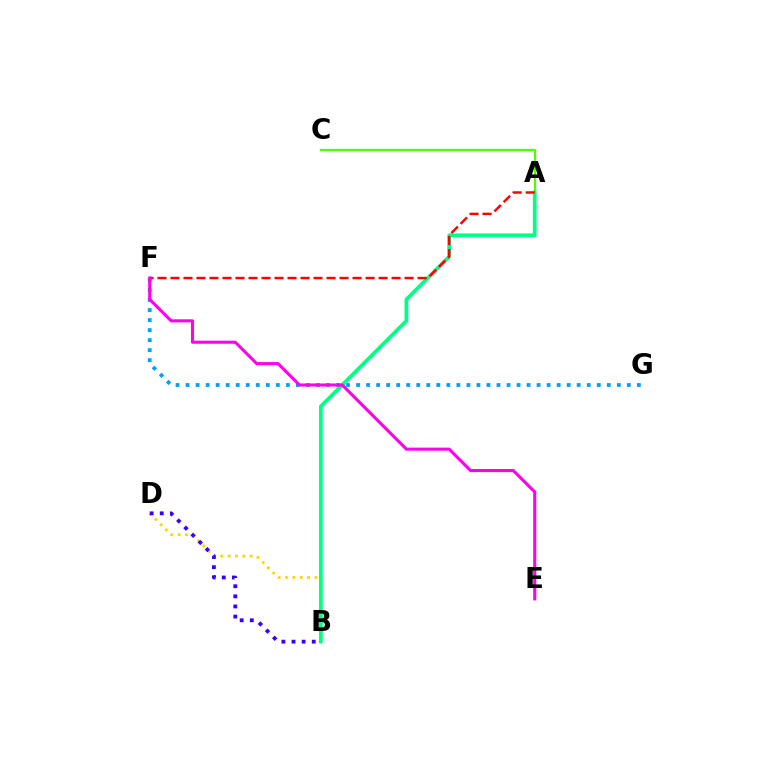{('B', 'D'): [{'color': '#ffd500', 'line_style': 'dotted', 'thickness': 2.0}, {'color': '#3700ff', 'line_style': 'dotted', 'thickness': 2.75}], ('A', 'C'): [{'color': '#4fff00', 'line_style': 'solid', 'thickness': 1.61}], ('F', 'G'): [{'color': '#009eff', 'line_style': 'dotted', 'thickness': 2.72}], ('A', 'B'): [{'color': '#00ff86', 'line_style': 'solid', 'thickness': 2.69}], ('A', 'F'): [{'color': '#ff0000', 'line_style': 'dashed', 'thickness': 1.77}], ('E', 'F'): [{'color': '#ff00ed', 'line_style': 'solid', 'thickness': 2.22}]}